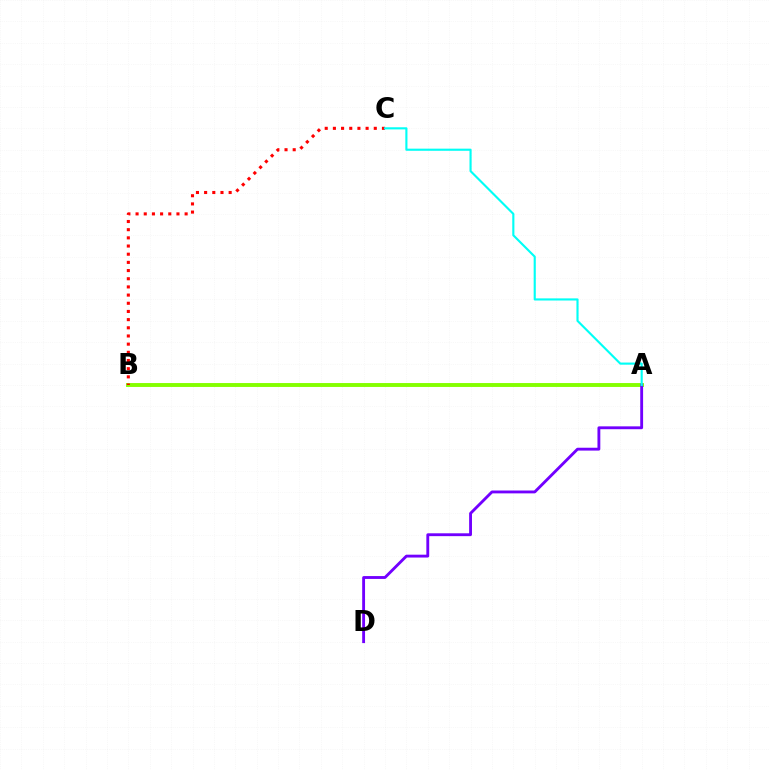{('A', 'B'): [{'color': '#84ff00', 'line_style': 'solid', 'thickness': 2.81}], ('B', 'C'): [{'color': '#ff0000', 'line_style': 'dotted', 'thickness': 2.22}], ('A', 'D'): [{'color': '#7200ff', 'line_style': 'solid', 'thickness': 2.06}], ('A', 'C'): [{'color': '#00fff6', 'line_style': 'solid', 'thickness': 1.53}]}